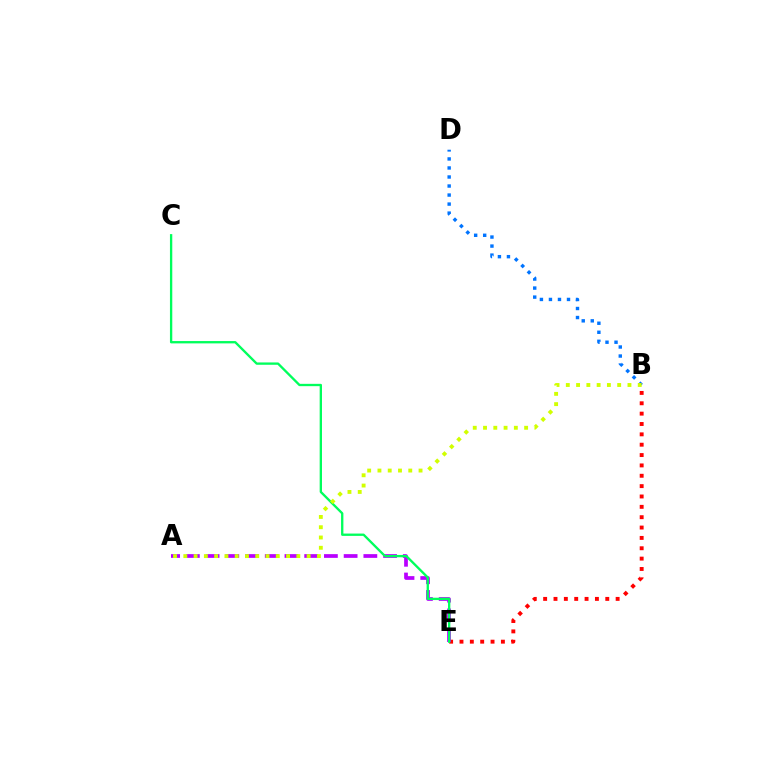{('B', 'E'): [{'color': '#ff0000', 'line_style': 'dotted', 'thickness': 2.81}], ('B', 'D'): [{'color': '#0074ff', 'line_style': 'dotted', 'thickness': 2.45}], ('A', 'E'): [{'color': '#b900ff', 'line_style': 'dashed', 'thickness': 2.68}], ('C', 'E'): [{'color': '#00ff5c', 'line_style': 'solid', 'thickness': 1.68}], ('A', 'B'): [{'color': '#d1ff00', 'line_style': 'dotted', 'thickness': 2.79}]}